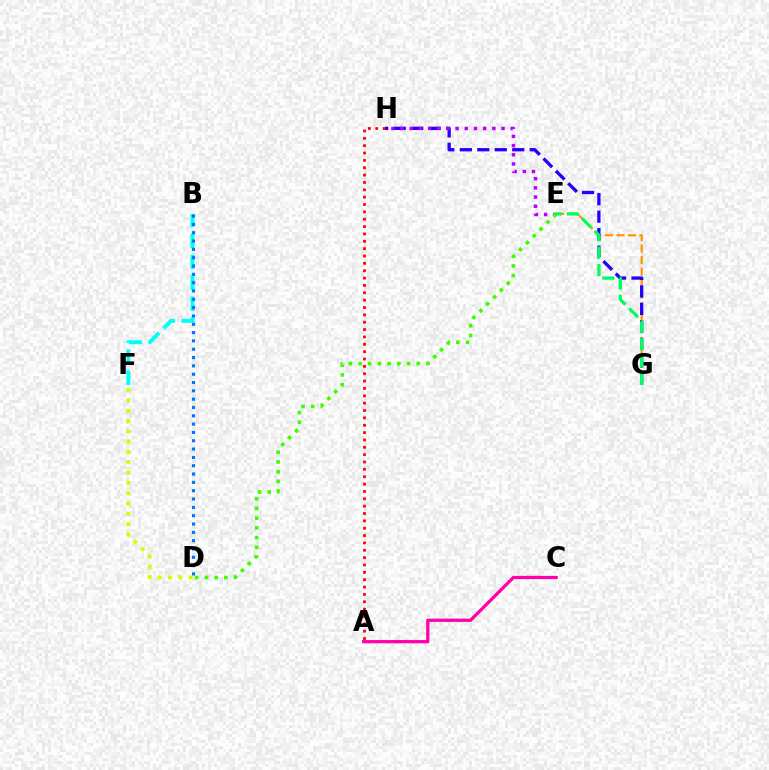{('E', 'G'): [{'color': '#ff9400', 'line_style': 'dashed', 'thickness': 1.57}, {'color': '#00ff5c', 'line_style': 'dashed', 'thickness': 2.36}], ('G', 'H'): [{'color': '#2500ff', 'line_style': 'dashed', 'thickness': 2.38}], ('E', 'H'): [{'color': '#b900ff', 'line_style': 'dotted', 'thickness': 2.49}], ('B', 'F'): [{'color': '#00fff6', 'line_style': 'dashed', 'thickness': 2.84}], ('D', 'F'): [{'color': '#d1ff00', 'line_style': 'dotted', 'thickness': 2.8}], ('A', 'C'): [{'color': '#ff00ac', 'line_style': 'solid', 'thickness': 2.33}], ('A', 'H'): [{'color': '#ff0000', 'line_style': 'dotted', 'thickness': 2.0}], ('D', 'E'): [{'color': '#3dff00', 'line_style': 'dotted', 'thickness': 2.64}], ('B', 'D'): [{'color': '#0074ff', 'line_style': 'dotted', 'thickness': 2.26}]}